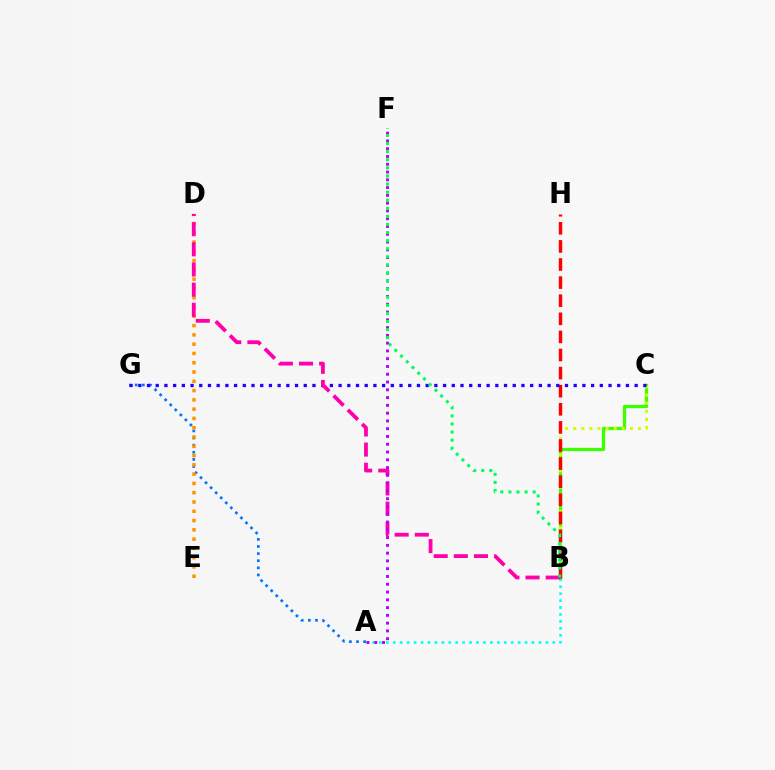{('B', 'C'): [{'color': '#3dff00', 'line_style': 'solid', 'thickness': 2.36}, {'color': '#d1ff00', 'line_style': 'dotted', 'thickness': 2.2}], ('A', 'B'): [{'color': '#00fff6', 'line_style': 'dotted', 'thickness': 1.88}], ('B', 'H'): [{'color': '#ff0000', 'line_style': 'dashed', 'thickness': 2.46}], ('A', 'G'): [{'color': '#0074ff', 'line_style': 'dotted', 'thickness': 1.93}], ('C', 'G'): [{'color': '#2500ff', 'line_style': 'dotted', 'thickness': 2.37}], ('D', 'E'): [{'color': '#ff9400', 'line_style': 'dotted', 'thickness': 2.52}], ('B', 'D'): [{'color': '#ff00ac', 'line_style': 'dashed', 'thickness': 2.74}], ('A', 'F'): [{'color': '#b900ff', 'line_style': 'dotted', 'thickness': 2.11}], ('B', 'F'): [{'color': '#00ff5c', 'line_style': 'dotted', 'thickness': 2.2}]}